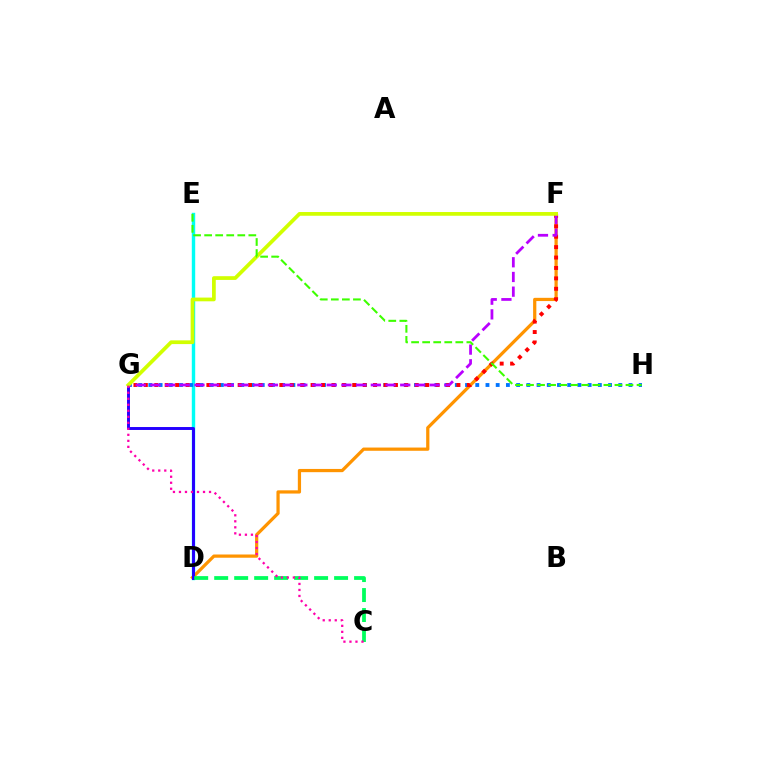{('D', 'E'): [{'color': '#00fff6', 'line_style': 'solid', 'thickness': 2.45}], ('D', 'F'): [{'color': '#ff9400', 'line_style': 'solid', 'thickness': 2.33}], ('G', 'H'): [{'color': '#0074ff', 'line_style': 'dotted', 'thickness': 2.78}], ('D', 'G'): [{'color': '#2500ff', 'line_style': 'solid', 'thickness': 2.12}], ('F', 'G'): [{'color': '#ff0000', 'line_style': 'dotted', 'thickness': 2.83}, {'color': '#b900ff', 'line_style': 'dashed', 'thickness': 2.0}, {'color': '#d1ff00', 'line_style': 'solid', 'thickness': 2.69}], ('C', 'D'): [{'color': '#00ff5c', 'line_style': 'dashed', 'thickness': 2.71}], ('E', 'H'): [{'color': '#3dff00', 'line_style': 'dashed', 'thickness': 1.5}], ('C', 'G'): [{'color': '#ff00ac', 'line_style': 'dotted', 'thickness': 1.63}]}